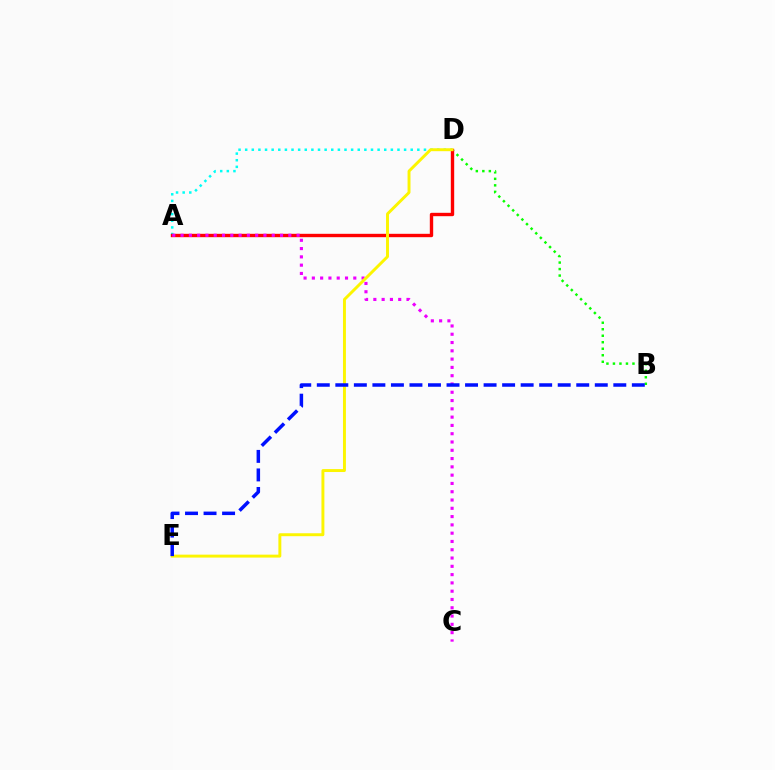{('B', 'D'): [{'color': '#08ff00', 'line_style': 'dotted', 'thickness': 1.77}], ('A', 'D'): [{'color': '#00fff6', 'line_style': 'dotted', 'thickness': 1.8}, {'color': '#ff0000', 'line_style': 'solid', 'thickness': 2.43}], ('A', 'C'): [{'color': '#ee00ff', 'line_style': 'dotted', 'thickness': 2.25}], ('D', 'E'): [{'color': '#fcf500', 'line_style': 'solid', 'thickness': 2.11}], ('B', 'E'): [{'color': '#0010ff', 'line_style': 'dashed', 'thickness': 2.52}]}